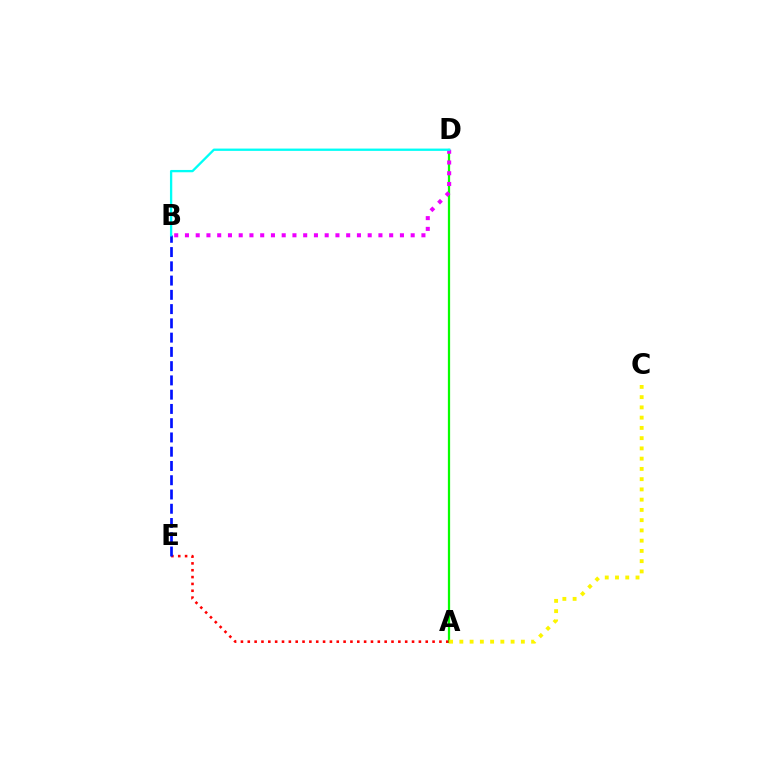{('A', 'D'): [{'color': '#08ff00', 'line_style': 'solid', 'thickness': 1.62}], ('A', 'E'): [{'color': '#ff0000', 'line_style': 'dotted', 'thickness': 1.86}], ('B', 'D'): [{'color': '#ee00ff', 'line_style': 'dotted', 'thickness': 2.92}, {'color': '#00fff6', 'line_style': 'solid', 'thickness': 1.66}], ('B', 'E'): [{'color': '#0010ff', 'line_style': 'dashed', 'thickness': 1.94}], ('A', 'C'): [{'color': '#fcf500', 'line_style': 'dotted', 'thickness': 2.79}]}